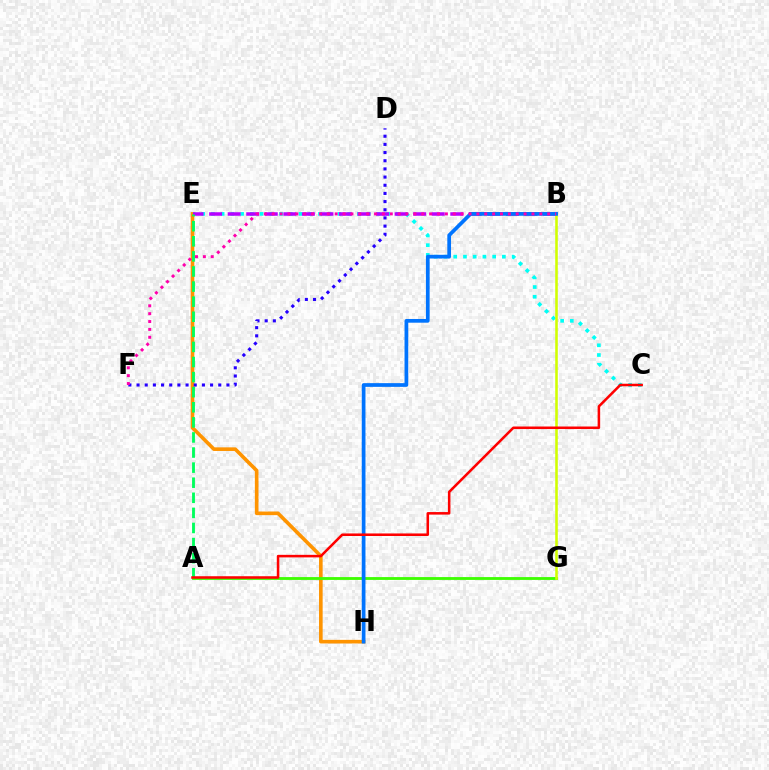{('C', 'E'): [{'color': '#00fff6', 'line_style': 'dotted', 'thickness': 2.64}], ('E', 'H'): [{'color': '#ff9400', 'line_style': 'solid', 'thickness': 2.61}], ('D', 'F'): [{'color': '#2500ff', 'line_style': 'dotted', 'thickness': 2.22}], ('B', 'E'): [{'color': '#b900ff', 'line_style': 'dashed', 'thickness': 2.52}], ('A', 'G'): [{'color': '#3dff00', 'line_style': 'solid', 'thickness': 2.04}], ('B', 'G'): [{'color': '#d1ff00', 'line_style': 'solid', 'thickness': 1.85}], ('B', 'H'): [{'color': '#0074ff', 'line_style': 'solid', 'thickness': 2.67}], ('B', 'F'): [{'color': '#ff00ac', 'line_style': 'dotted', 'thickness': 2.14}], ('A', 'E'): [{'color': '#00ff5c', 'line_style': 'dashed', 'thickness': 2.05}], ('A', 'C'): [{'color': '#ff0000', 'line_style': 'solid', 'thickness': 1.83}]}